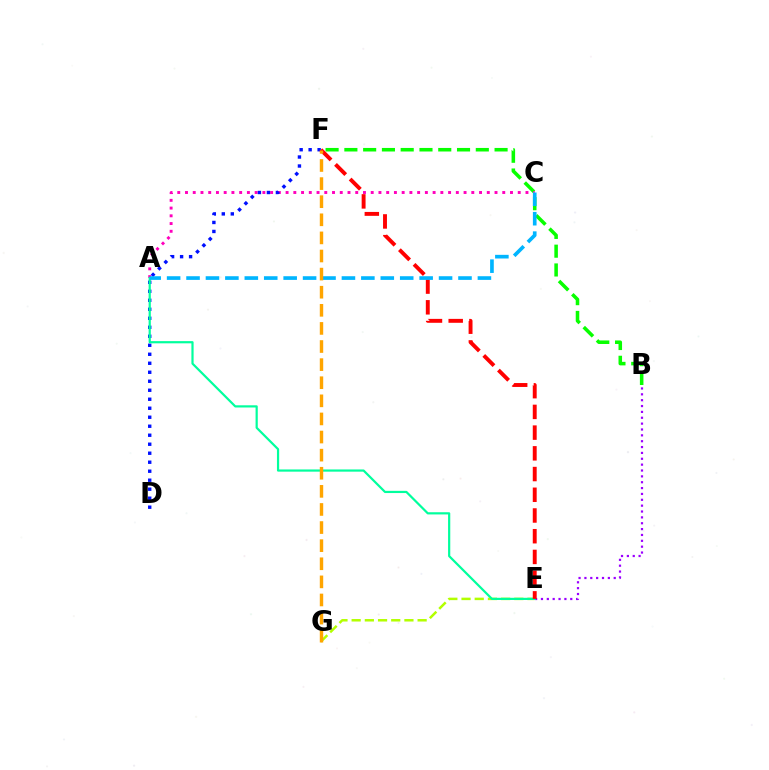{('B', 'F'): [{'color': '#08ff00', 'line_style': 'dashed', 'thickness': 2.55}], ('A', 'C'): [{'color': '#ff00bd', 'line_style': 'dotted', 'thickness': 2.1}, {'color': '#00b5ff', 'line_style': 'dashed', 'thickness': 2.64}], ('B', 'E'): [{'color': '#9b00ff', 'line_style': 'dotted', 'thickness': 1.59}], ('D', 'F'): [{'color': '#0010ff', 'line_style': 'dotted', 'thickness': 2.44}], ('E', 'G'): [{'color': '#b3ff00', 'line_style': 'dashed', 'thickness': 1.79}], ('A', 'E'): [{'color': '#00ff9d', 'line_style': 'solid', 'thickness': 1.58}], ('E', 'F'): [{'color': '#ff0000', 'line_style': 'dashed', 'thickness': 2.81}], ('F', 'G'): [{'color': '#ffa500', 'line_style': 'dashed', 'thickness': 2.46}]}